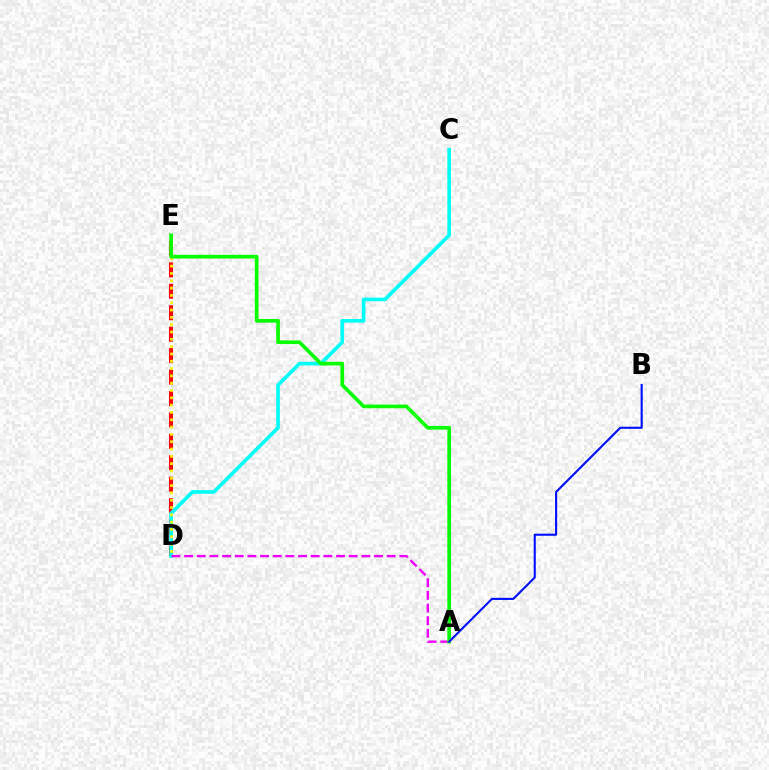{('D', 'E'): [{'color': '#ff0000', 'line_style': 'dashed', 'thickness': 2.91}, {'color': '#fcf500', 'line_style': 'dotted', 'thickness': 1.99}], ('C', 'D'): [{'color': '#00fff6', 'line_style': 'solid', 'thickness': 2.62}], ('A', 'D'): [{'color': '#ee00ff', 'line_style': 'dashed', 'thickness': 1.72}], ('A', 'E'): [{'color': '#08ff00', 'line_style': 'solid', 'thickness': 2.65}], ('A', 'B'): [{'color': '#0010ff', 'line_style': 'solid', 'thickness': 1.53}]}